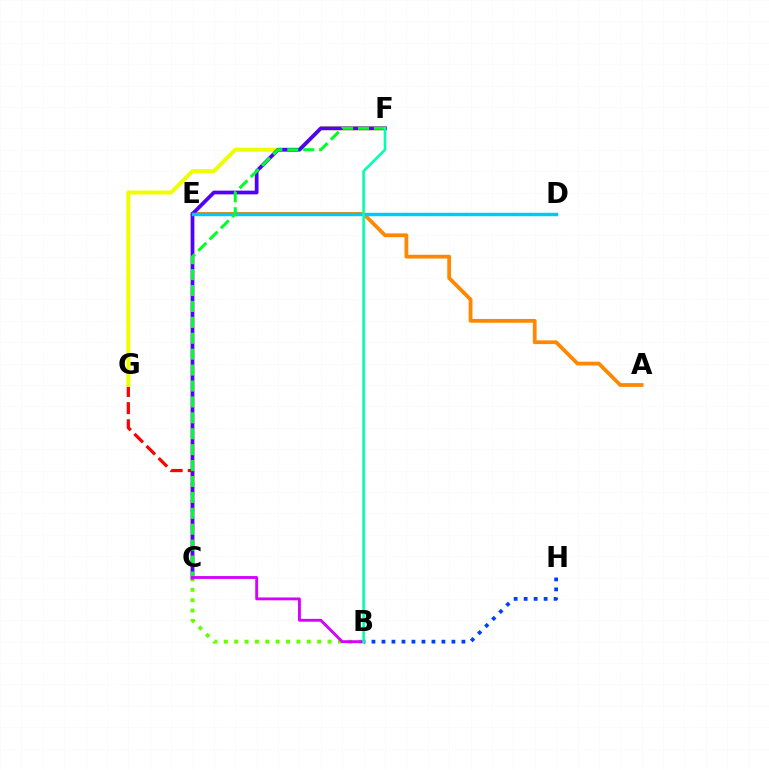{('A', 'E'): [{'color': '#ff8800', 'line_style': 'solid', 'thickness': 2.72}], ('D', 'E'): [{'color': '#ff00a0', 'line_style': 'dotted', 'thickness': 2.05}, {'color': '#00c7ff', 'line_style': 'solid', 'thickness': 2.49}], ('C', 'G'): [{'color': '#ff0000', 'line_style': 'dashed', 'thickness': 2.33}], ('F', 'G'): [{'color': '#eeff00', 'line_style': 'solid', 'thickness': 2.88}], ('B', 'C'): [{'color': '#66ff00', 'line_style': 'dotted', 'thickness': 2.82}, {'color': '#d600ff', 'line_style': 'solid', 'thickness': 2.06}], ('B', 'H'): [{'color': '#003fff', 'line_style': 'dotted', 'thickness': 2.72}], ('C', 'F'): [{'color': '#4f00ff', 'line_style': 'solid', 'thickness': 2.69}, {'color': '#00ff27', 'line_style': 'dashed', 'thickness': 2.16}], ('B', 'F'): [{'color': '#00ffaf', 'line_style': 'solid', 'thickness': 1.86}]}